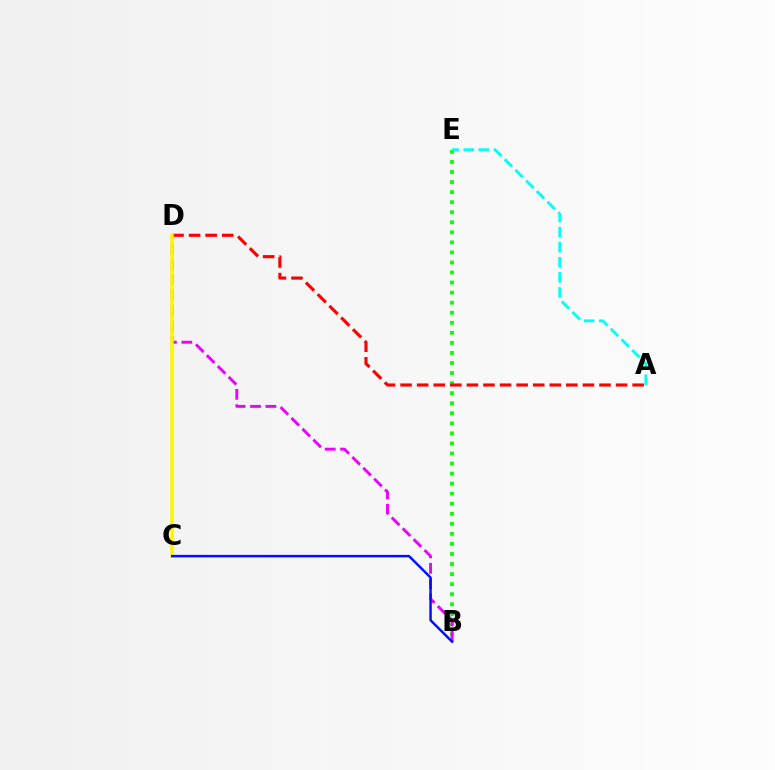{('B', 'E'): [{'color': '#08ff00', 'line_style': 'dotted', 'thickness': 2.73}], ('B', 'D'): [{'color': '#ee00ff', 'line_style': 'dashed', 'thickness': 2.09}], ('A', 'D'): [{'color': '#ff0000', 'line_style': 'dashed', 'thickness': 2.25}], ('C', 'D'): [{'color': '#fcf500', 'line_style': 'solid', 'thickness': 2.53}], ('A', 'E'): [{'color': '#00fff6', 'line_style': 'dashed', 'thickness': 2.05}], ('B', 'C'): [{'color': '#0010ff', 'line_style': 'solid', 'thickness': 1.78}]}